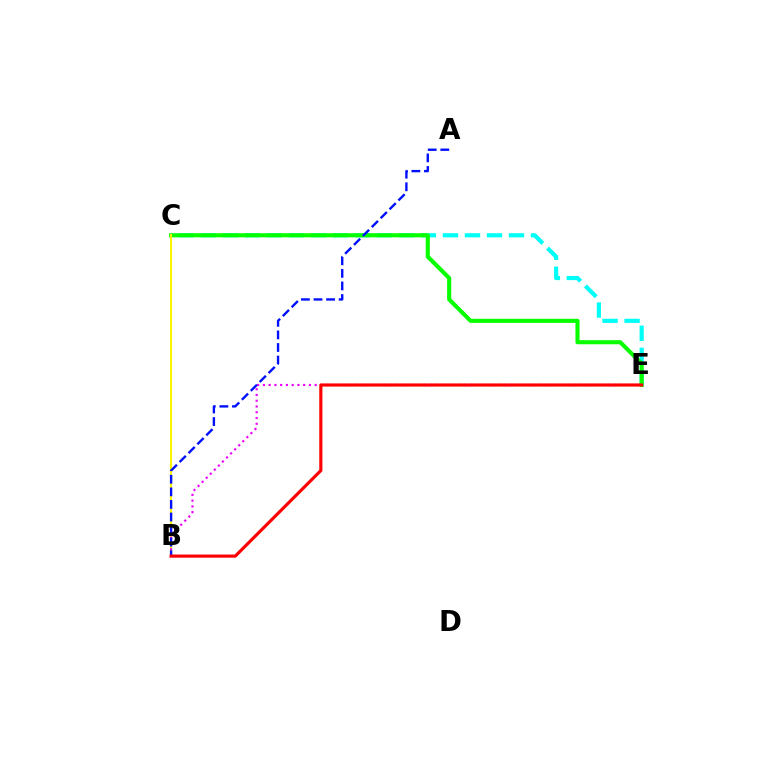{('C', 'E'): [{'color': '#00fff6', 'line_style': 'dashed', 'thickness': 2.99}, {'color': '#08ff00', 'line_style': 'solid', 'thickness': 2.95}], ('B', 'C'): [{'color': '#fcf500', 'line_style': 'solid', 'thickness': 1.51}], ('B', 'E'): [{'color': '#ee00ff', 'line_style': 'dotted', 'thickness': 1.56}, {'color': '#ff0000', 'line_style': 'solid', 'thickness': 2.26}], ('A', 'B'): [{'color': '#0010ff', 'line_style': 'dashed', 'thickness': 1.71}]}